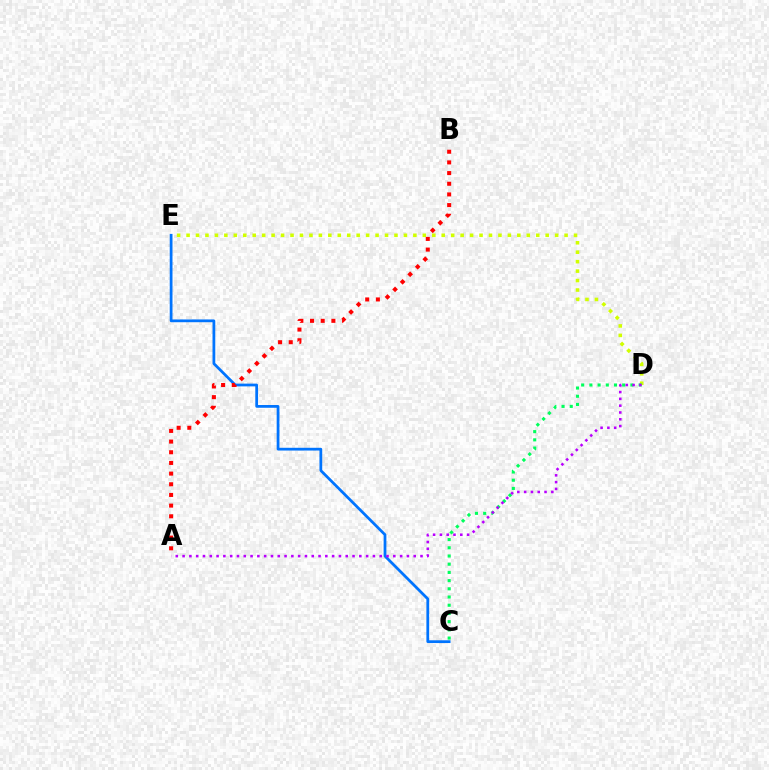{('D', 'E'): [{'color': '#d1ff00', 'line_style': 'dotted', 'thickness': 2.57}], ('C', 'E'): [{'color': '#0074ff', 'line_style': 'solid', 'thickness': 1.99}], ('C', 'D'): [{'color': '#00ff5c', 'line_style': 'dotted', 'thickness': 2.23}], ('A', 'D'): [{'color': '#b900ff', 'line_style': 'dotted', 'thickness': 1.85}], ('A', 'B'): [{'color': '#ff0000', 'line_style': 'dotted', 'thickness': 2.9}]}